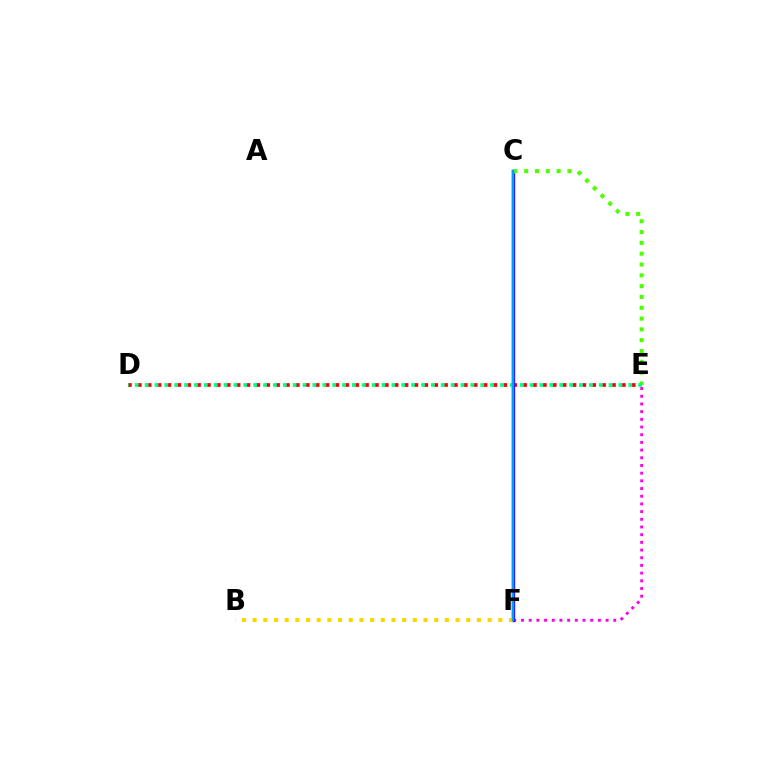{('D', 'E'): [{'color': '#ff0000', 'line_style': 'dotted', 'thickness': 2.68}, {'color': '#00ff86', 'line_style': 'dotted', 'thickness': 2.68}], ('E', 'F'): [{'color': '#ff00ed', 'line_style': 'dotted', 'thickness': 2.09}], ('C', 'F'): [{'color': '#3700ff', 'line_style': 'solid', 'thickness': 2.41}, {'color': '#009eff', 'line_style': 'solid', 'thickness': 1.77}], ('B', 'F'): [{'color': '#ffd500', 'line_style': 'dotted', 'thickness': 2.9}], ('C', 'E'): [{'color': '#4fff00', 'line_style': 'dotted', 'thickness': 2.94}]}